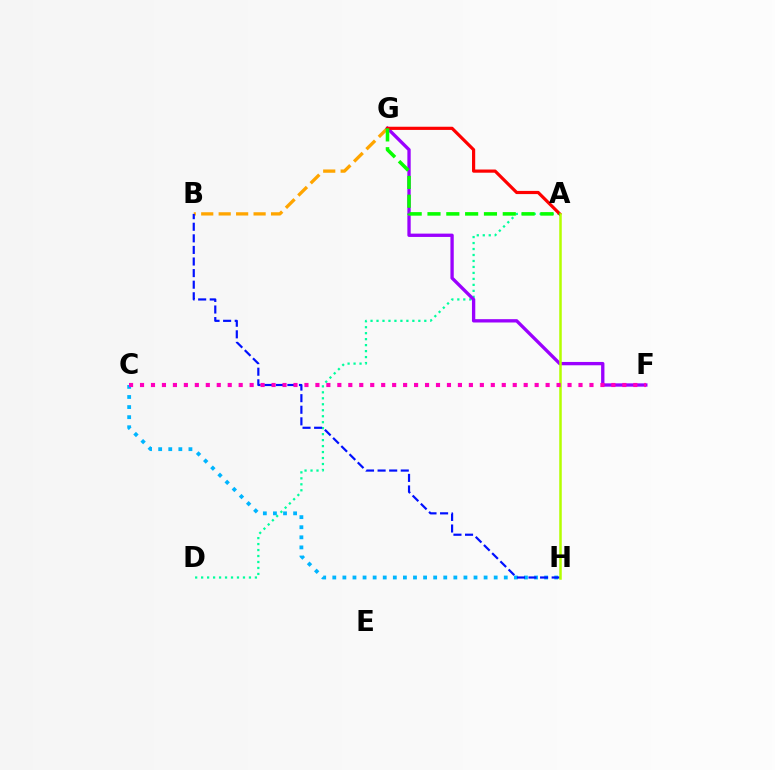{('A', 'D'): [{'color': '#00ff9d', 'line_style': 'dotted', 'thickness': 1.62}], ('C', 'H'): [{'color': '#00b5ff', 'line_style': 'dotted', 'thickness': 2.74}], ('B', 'G'): [{'color': '#ffa500', 'line_style': 'dashed', 'thickness': 2.37}], ('F', 'G'): [{'color': '#9b00ff', 'line_style': 'solid', 'thickness': 2.39}], ('B', 'H'): [{'color': '#0010ff', 'line_style': 'dashed', 'thickness': 1.57}], ('A', 'G'): [{'color': '#ff0000', 'line_style': 'solid', 'thickness': 2.29}, {'color': '#08ff00', 'line_style': 'dashed', 'thickness': 2.56}], ('A', 'H'): [{'color': '#b3ff00', 'line_style': 'solid', 'thickness': 1.82}], ('C', 'F'): [{'color': '#ff00bd', 'line_style': 'dotted', 'thickness': 2.98}]}